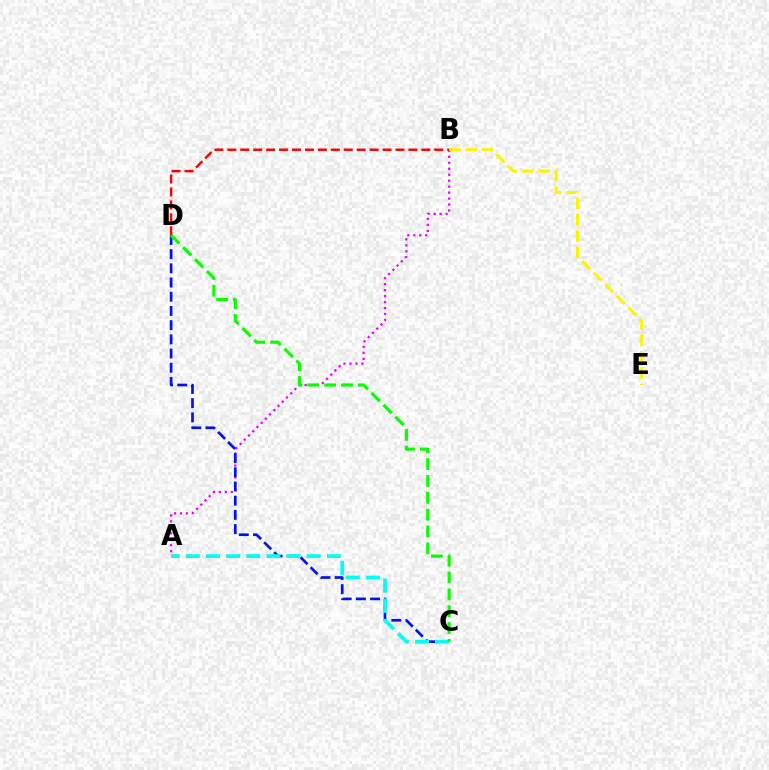{('A', 'B'): [{'color': '#ee00ff', 'line_style': 'dotted', 'thickness': 1.62}], ('C', 'D'): [{'color': '#0010ff', 'line_style': 'dashed', 'thickness': 1.93}, {'color': '#08ff00', 'line_style': 'dashed', 'thickness': 2.29}], ('B', 'D'): [{'color': '#ff0000', 'line_style': 'dashed', 'thickness': 1.76}], ('A', 'C'): [{'color': '#00fff6', 'line_style': 'dashed', 'thickness': 2.74}], ('B', 'E'): [{'color': '#fcf500', 'line_style': 'dashed', 'thickness': 2.22}]}